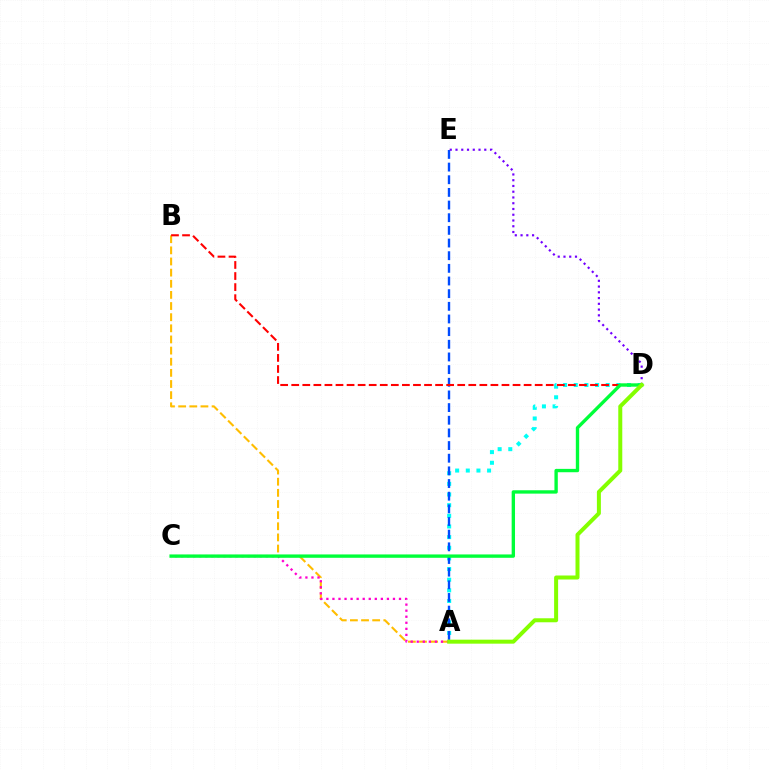{('A', 'D'): [{'color': '#00fff6', 'line_style': 'dotted', 'thickness': 2.89}, {'color': '#84ff00', 'line_style': 'solid', 'thickness': 2.88}], ('A', 'B'): [{'color': '#ffbd00', 'line_style': 'dashed', 'thickness': 1.51}], ('A', 'E'): [{'color': '#004bff', 'line_style': 'dashed', 'thickness': 1.72}], ('D', 'E'): [{'color': '#7200ff', 'line_style': 'dotted', 'thickness': 1.56}], ('B', 'D'): [{'color': '#ff0000', 'line_style': 'dashed', 'thickness': 1.5}], ('A', 'C'): [{'color': '#ff00cf', 'line_style': 'dotted', 'thickness': 1.64}], ('C', 'D'): [{'color': '#00ff39', 'line_style': 'solid', 'thickness': 2.42}]}